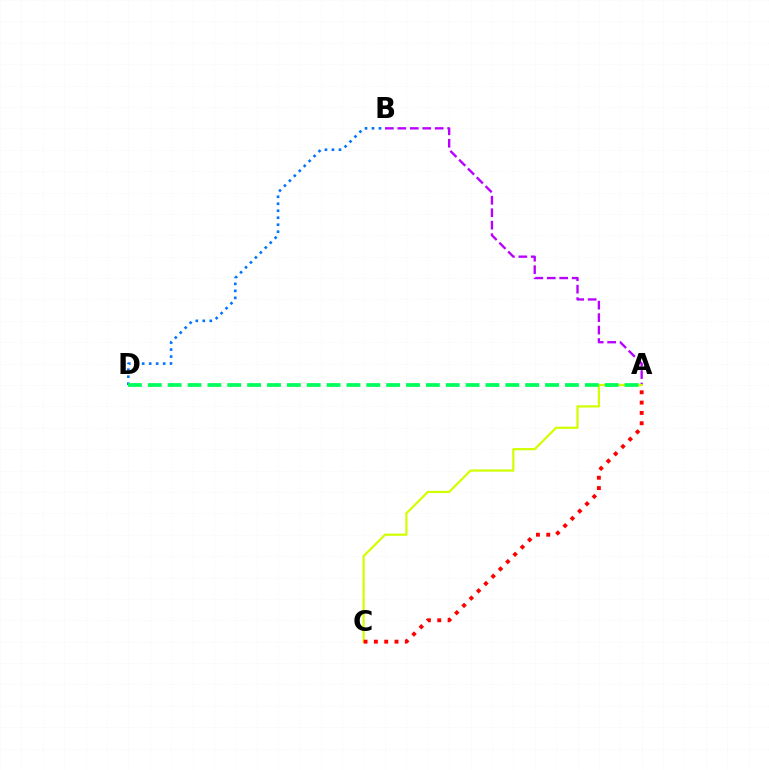{('A', 'B'): [{'color': '#b900ff', 'line_style': 'dashed', 'thickness': 1.69}], ('B', 'D'): [{'color': '#0074ff', 'line_style': 'dotted', 'thickness': 1.9}], ('A', 'C'): [{'color': '#d1ff00', 'line_style': 'solid', 'thickness': 1.58}, {'color': '#ff0000', 'line_style': 'dotted', 'thickness': 2.8}], ('A', 'D'): [{'color': '#00ff5c', 'line_style': 'dashed', 'thickness': 2.7}]}